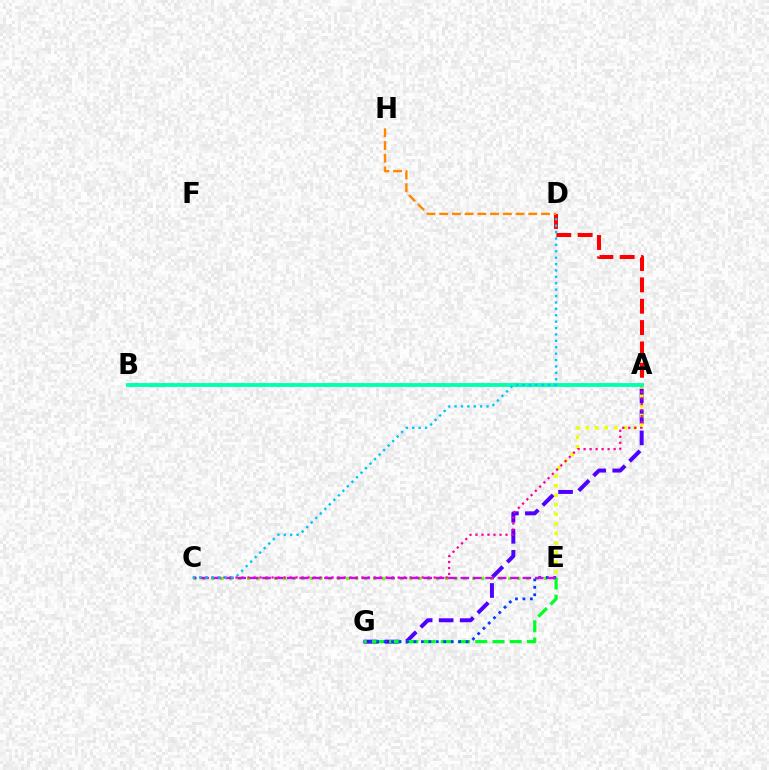{('A', 'G'): [{'color': '#4f00ff', 'line_style': 'dashed', 'thickness': 2.85}], ('A', 'E'): [{'color': '#eeff00', 'line_style': 'dotted', 'thickness': 2.6}], ('C', 'E'): [{'color': '#66ff00', 'line_style': 'dotted', 'thickness': 2.45}, {'color': '#d600ff', 'line_style': 'dashed', 'thickness': 1.68}], ('E', 'G'): [{'color': '#00ff27', 'line_style': 'dashed', 'thickness': 2.34}, {'color': '#003fff', 'line_style': 'dotted', 'thickness': 2.03}], ('A', 'D'): [{'color': '#ff0000', 'line_style': 'dashed', 'thickness': 2.9}], ('D', 'H'): [{'color': '#ff8800', 'line_style': 'dashed', 'thickness': 1.73}], ('A', 'C'): [{'color': '#ff00a0', 'line_style': 'dotted', 'thickness': 1.63}], ('A', 'B'): [{'color': '#00ffaf', 'line_style': 'solid', 'thickness': 2.76}], ('C', 'D'): [{'color': '#00c7ff', 'line_style': 'dotted', 'thickness': 1.74}]}